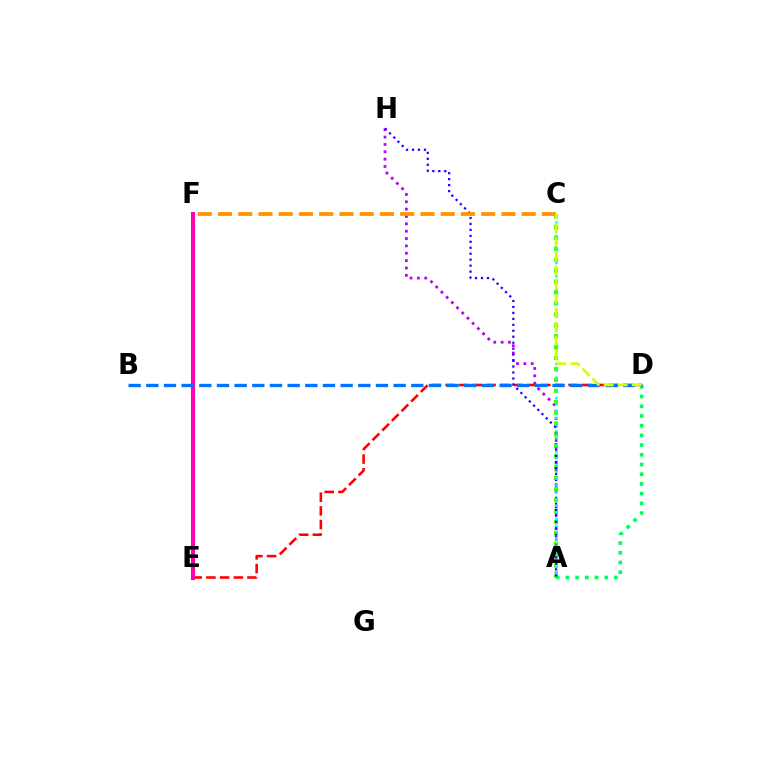{('A', 'H'): [{'color': '#b900ff', 'line_style': 'dotted', 'thickness': 2.0}, {'color': '#2500ff', 'line_style': 'dotted', 'thickness': 1.62}], ('A', 'D'): [{'color': '#00ff5c', 'line_style': 'dotted', 'thickness': 2.64}], ('A', 'C'): [{'color': '#3dff00', 'line_style': 'dotted', 'thickness': 2.97}, {'color': '#00fff6', 'line_style': 'dotted', 'thickness': 1.83}], ('D', 'E'): [{'color': '#ff0000', 'line_style': 'dashed', 'thickness': 1.86}], ('E', 'F'): [{'color': '#ff00ac', 'line_style': 'solid', 'thickness': 2.94}], ('C', 'F'): [{'color': '#ff9400', 'line_style': 'dashed', 'thickness': 2.75}], ('B', 'D'): [{'color': '#0074ff', 'line_style': 'dashed', 'thickness': 2.4}], ('C', 'D'): [{'color': '#d1ff00', 'line_style': 'dashed', 'thickness': 1.91}]}